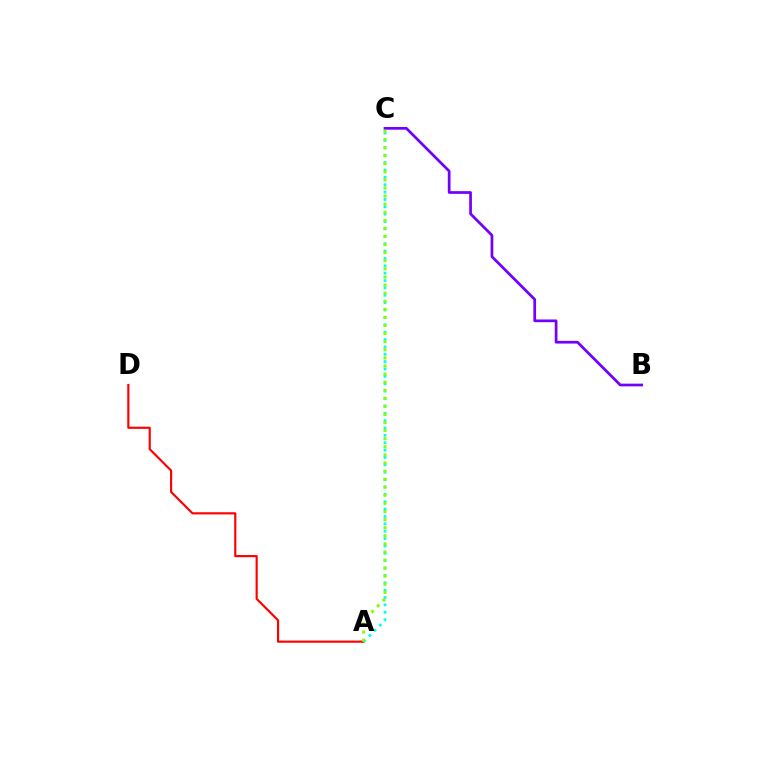{('A', 'D'): [{'color': '#ff0000', 'line_style': 'solid', 'thickness': 1.56}], ('A', 'C'): [{'color': '#00fff6', 'line_style': 'dotted', 'thickness': 2.0}, {'color': '#84ff00', 'line_style': 'dotted', 'thickness': 2.2}], ('B', 'C'): [{'color': '#7200ff', 'line_style': 'solid', 'thickness': 1.95}]}